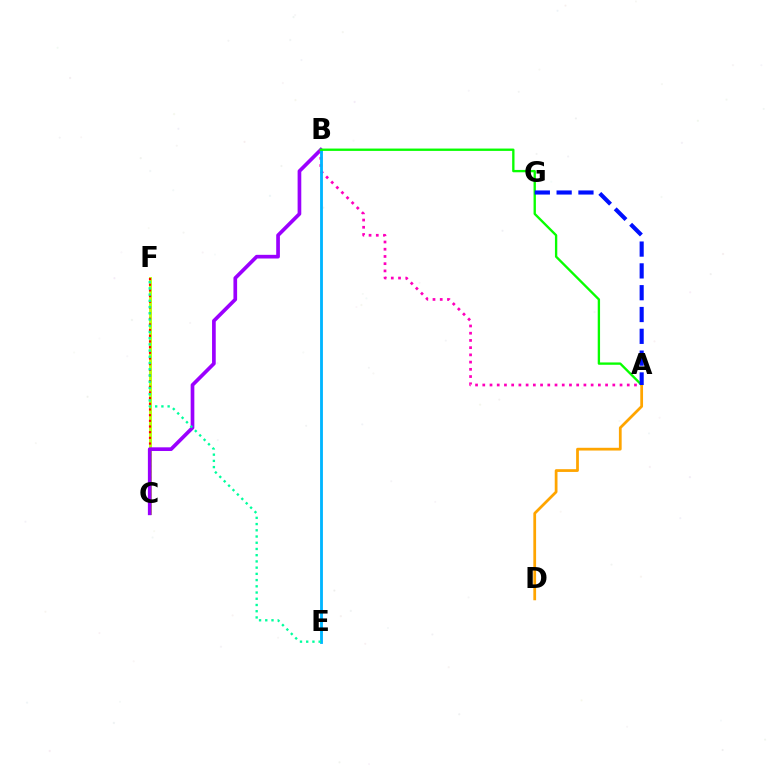{('C', 'F'): [{'color': '#b3ff00', 'line_style': 'solid', 'thickness': 2.05}, {'color': '#ff0000', 'line_style': 'dotted', 'thickness': 1.54}], ('B', 'C'): [{'color': '#9b00ff', 'line_style': 'solid', 'thickness': 2.65}], ('A', 'B'): [{'color': '#ff00bd', 'line_style': 'dotted', 'thickness': 1.96}, {'color': '#08ff00', 'line_style': 'solid', 'thickness': 1.69}], ('B', 'E'): [{'color': '#00b5ff', 'line_style': 'solid', 'thickness': 2.04}], ('E', 'F'): [{'color': '#00ff9d', 'line_style': 'dotted', 'thickness': 1.69}], ('A', 'D'): [{'color': '#ffa500', 'line_style': 'solid', 'thickness': 1.98}], ('A', 'G'): [{'color': '#0010ff', 'line_style': 'dashed', 'thickness': 2.96}]}